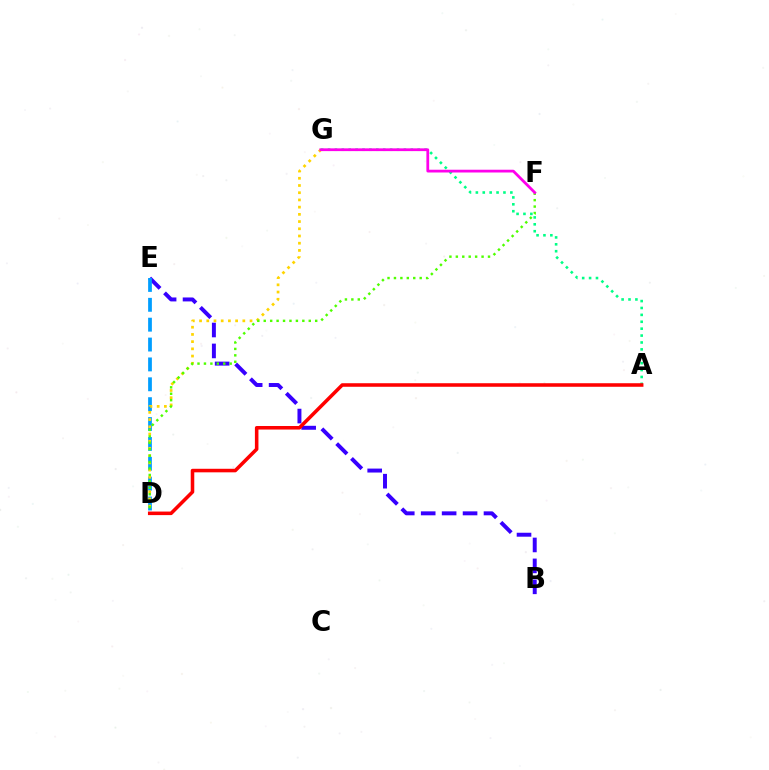{('B', 'E'): [{'color': '#3700ff', 'line_style': 'dashed', 'thickness': 2.84}], ('D', 'E'): [{'color': '#009eff', 'line_style': 'dashed', 'thickness': 2.7}], ('D', 'G'): [{'color': '#ffd500', 'line_style': 'dotted', 'thickness': 1.96}], ('D', 'F'): [{'color': '#4fff00', 'line_style': 'dotted', 'thickness': 1.75}], ('A', 'G'): [{'color': '#00ff86', 'line_style': 'dotted', 'thickness': 1.87}], ('F', 'G'): [{'color': '#ff00ed', 'line_style': 'solid', 'thickness': 1.99}], ('A', 'D'): [{'color': '#ff0000', 'line_style': 'solid', 'thickness': 2.55}]}